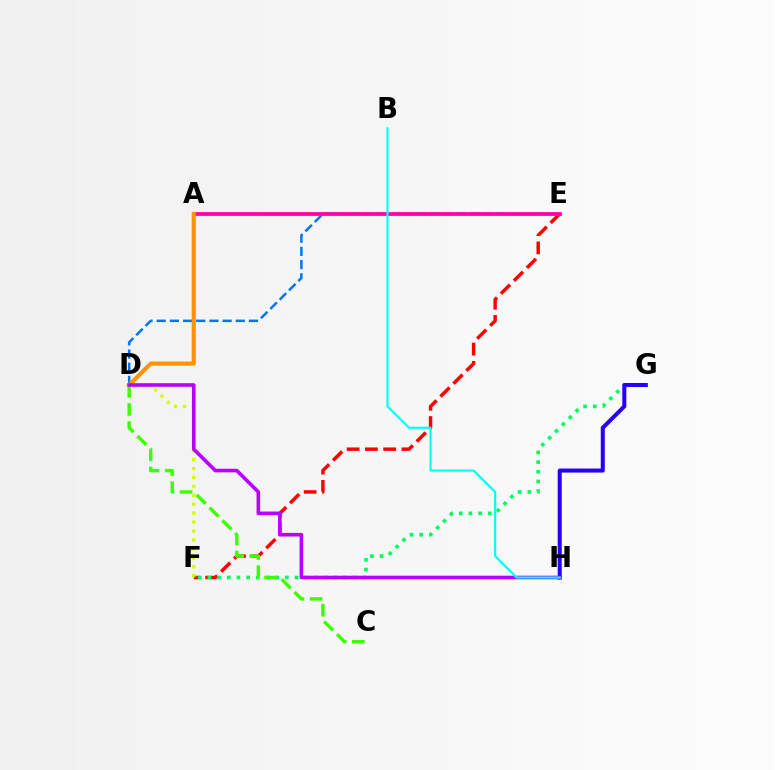{('E', 'F'): [{'color': '#ff0000', 'line_style': 'dashed', 'thickness': 2.48}], ('D', 'E'): [{'color': '#0074ff', 'line_style': 'dashed', 'thickness': 1.79}], ('A', 'E'): [{'color': '#ff00ac', 'line_style': 'solid', 'thickness': 2.7}], ('D', 'F'): [{'color': '#d1ff00', 'line_style': 'dotted', 'thickness': 2.43}], ('F', 'G'): [{'color': '#00ff5c', 'line_style': 'dotted', 'thickness': 2.63}], ('G', 'H'): [{'color': '#2500ff', 'line_style': 'solid', 'thickness': 2.9}], ('A', 'D'): [{'color': '#ff9400', 'line_style': 'solid', 'thickness': 2.97}], ('C', 'D'): [{'color': '#3dff00', 'line_style': 'dashed', 'thickness': 2.46}], ('D', 'H'): [{'color': '#b900ff', 'line_style': 'solid', 'thickness': 2.6}], ('B', 'H'): [{'color': '#00fff6', 'line_style': 'solid', 'thickness': 1.56}]}